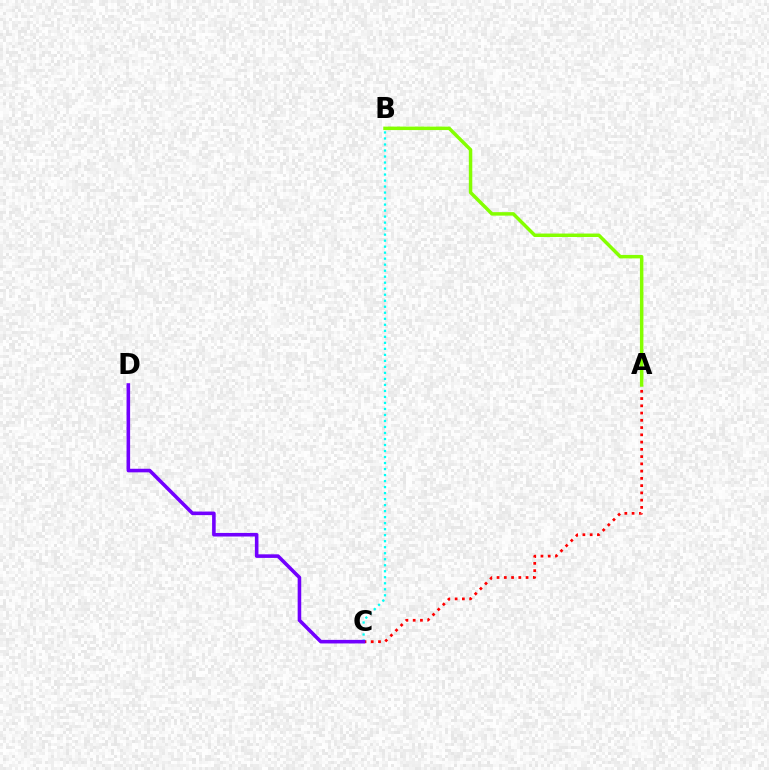{('A', 'C'): [{'color': '#ff0000', 'line_style': 'dotted', 'thickness': 1.97}], ('B', 'C'): [{'color': '#00fff6', 'line_style': 'dotted', 'thickness': 1.63}], ('A', 'B'): [{'color': '#84ff00', 'line_style': 'solid', 'thickness': 2.5}], ('C', 'D'): [{'color': '#7200ff', 'line_style': 'solid', 'thickness': 2.57}]}